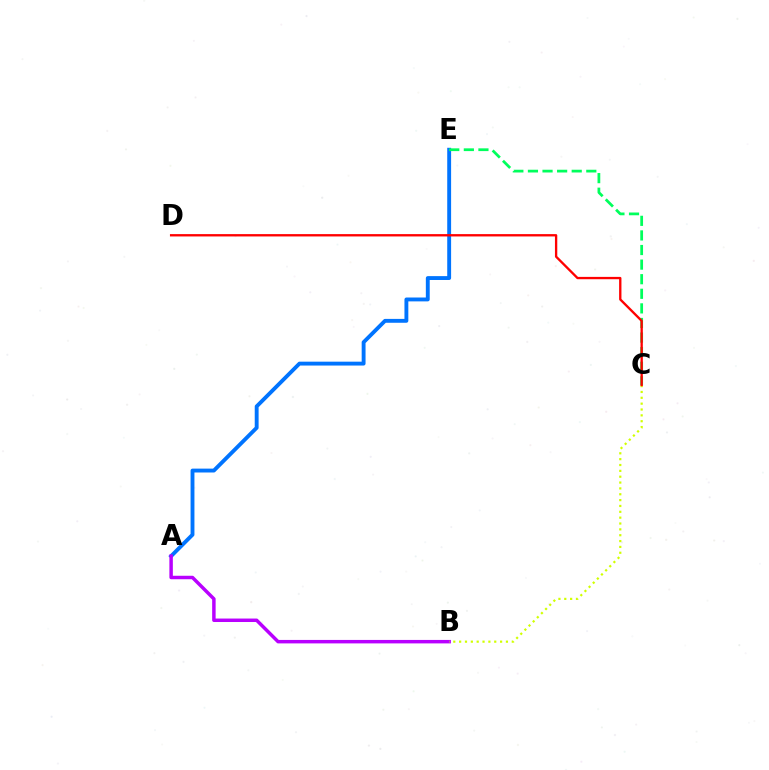{('A', 'E'): [{'color': '#0074ff', 'line_style': 'solid', 'thickness': 2.79}], ('C', 'E'): [{'color': '#00ff5c', 'line_style': 'dashed', 'thickness': 1.98}], ('A', 'B'): [{'color': '#b900ff', 'line_style': 'solid', 'thickness': 2.5}], ('B', 'C'): [{'color': '#d1ff00', 'line_style': 'dotted', 'thickness': 1.59}], ('C', 'D'): [{'color': '#ff0000', 'line_style': 'solid', 'thickness': 1.68}]}